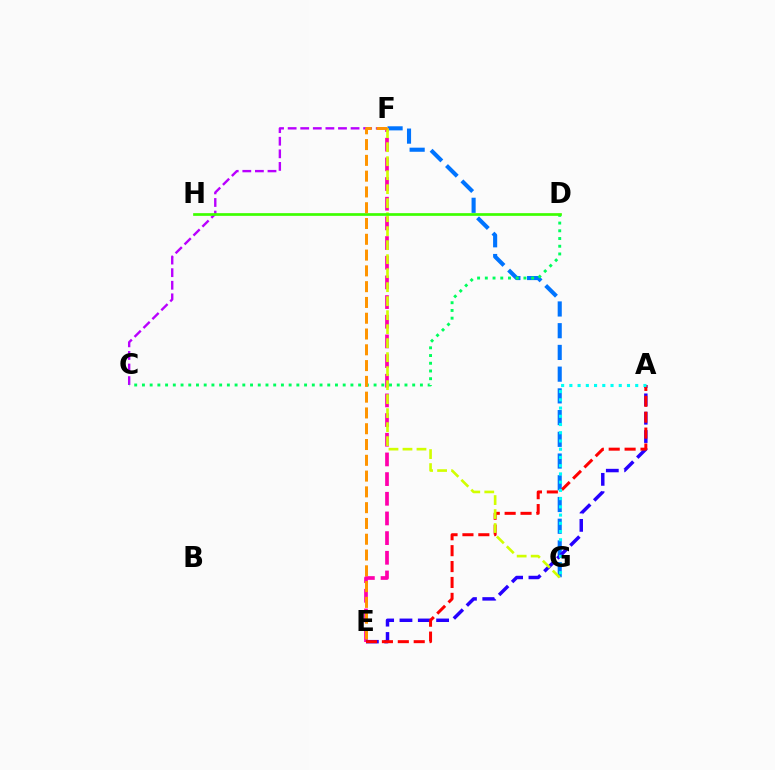{('F', 'G'): [{'color': '#0074ff', 'line_style': 'dashed', 'thickness': 2.95}, {'color': '#d1ff00', 'line_style': 'dashed', 'thickness': 1.9}], ('E', 'F'): [{'color': '#ff00ac', 'line_style': 'dashed', 'thickness': 2.67}, {'color': '#ff9400', 'line_style': 'dashed', 'thickness': 2.14}], ('A', 'E'): [{'color': '#2500ff', 'line_style': 'dashed', 'thickness': 2.49}, {'color': '#ff0000', 'line_style': 'dashed', 'thickness': 2.16}], ('C', 'F'): [{'color': '#b900ff', 'line_style': 'dashed', 'thickness': 1.71}], ('C', 'D'): [{'color': '#00ff5c', 'line_style': 'dotted', 'thickness': 2.1}], ('D', 'H'): [{'color': '#3dff00', 'line_style': 'solid', 'thickness': 1.94}], ('A', 'G'): [{'color': '#00fff6', 'line_style': 'dotted', 'thickness': 2.24}]}